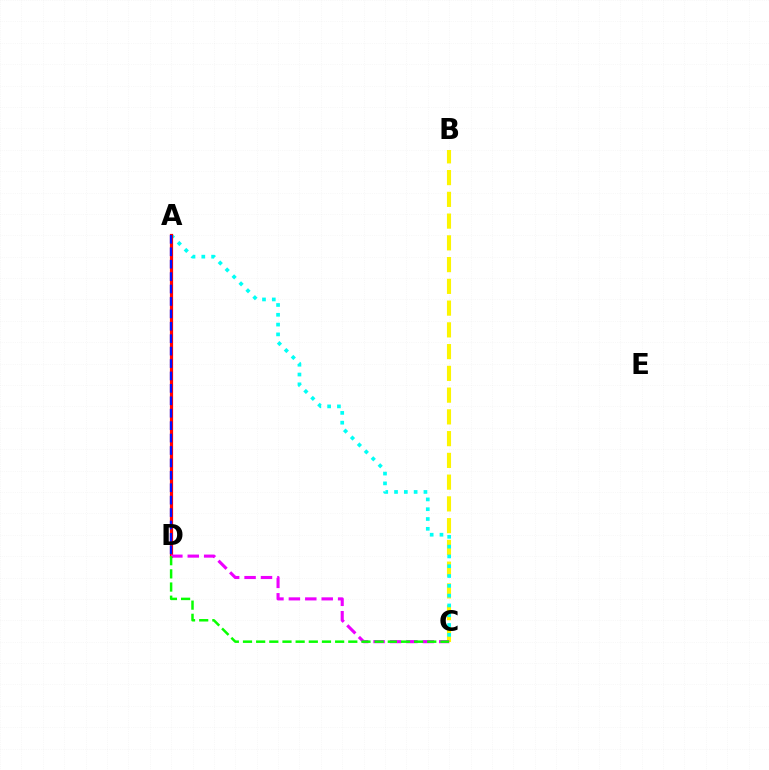{('B', 'C'): [{'color': '#fcf500', 'line_style': 'dashed', 'thickness': 2.96}], ('A', 'C'): [{'color': '#00fff6', 'line_style': 'dotted', 'thickness': 2.66}], ('A', 'D'): [{'color': '#ff0000', 'line_style': 'solid', 'thickness': 2.31}, {'color': '#0010ff', 'line_style': 'dashed', 'thickness': 1.69}], ('C', 'D'): [{'color': '#ee00ff', 'line_style': 'dashed', 'thickness': 2.23}, {'color': '#08ff00', 'line_style': 'dashed', 'thickness': 1.79}]}